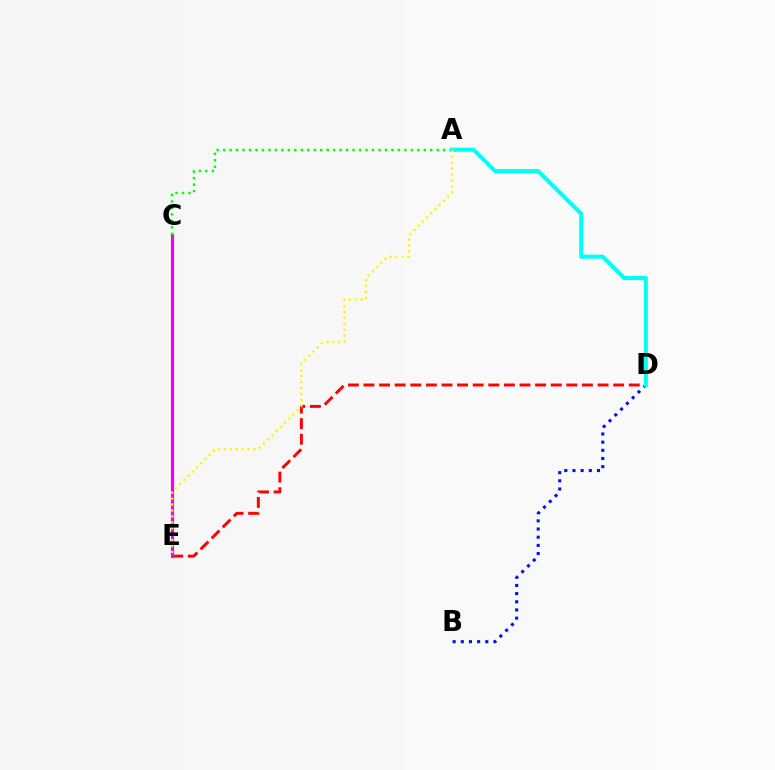{('B', 'D'): [{'color': '#0010ff', 'line_style': 'dotted', 'thickness': 2.22}], ('D', 'E'): [{'color': '#ff0000', 'line_style': 'dashed', 'thickness': 2.12}], ('C', 'E'): [{'color': '#ee00ff', 'line_style': 'solid', 'thickness': 2.28}], ('A', 'C'): [{'color': '#08ff00', 'line_style': 'dotted', 'thickness': 1.76}], ('A', 'D'): [{'color': '#00fff6', 'line_style': 'solid', 'thickness': 2.93}], ('A', 'E'): [{'color': '#fcf500', 'line_style': 'dotted', 'thickness': 1.61}]}